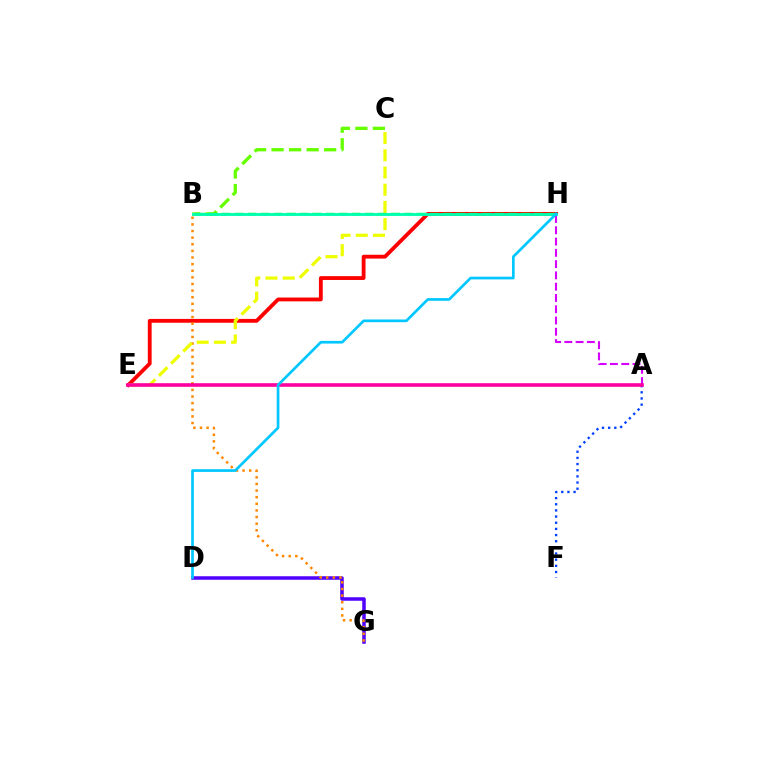{('B', 'C'): [{'color': '#66ff00', 'line_style': 'dashed', 'thickness': 2.38}], ('D', 'G'): [{'color': '#4f00ff', 'line_style': 'solid', 'thickness': 2.53}], ('A', 'F'): [{'color': '#003fff', 'line_style': 'dotted', 'thickness': 1.67}], ('E', 'H'): [{'color': '#ff0000', 'line_style': 'solid', 'thickness': 2.75}], ('B', 'G'): [{'color': '#ff8800', 'line_style': 'dotted', 'thickness': 1.8}], ('C', 'E'): [{'color': '#eeff00', 'line_style': 'dashed', 'thickness': 2.34}], ('B', 'H'): [{'color': '#00ff27', 'line_style': 'dashed', 'thickness': 1.77}, {'color': '#00ffaf', 'line_style': 'solid', 'thickness': 2.08}], ('A', 'H'): [{'color': '#d600ff', 'line_style': 'dashed', 'thickness': 1.53}], ('A', 'E'): [{'color': '#ff00a0', 'line_style': 'solid', 'thickness': 2.6}], ('D', 'H'): [{'color': '#00c7ff', 'line_style': 'solid', 'thickness': 1.93}]}